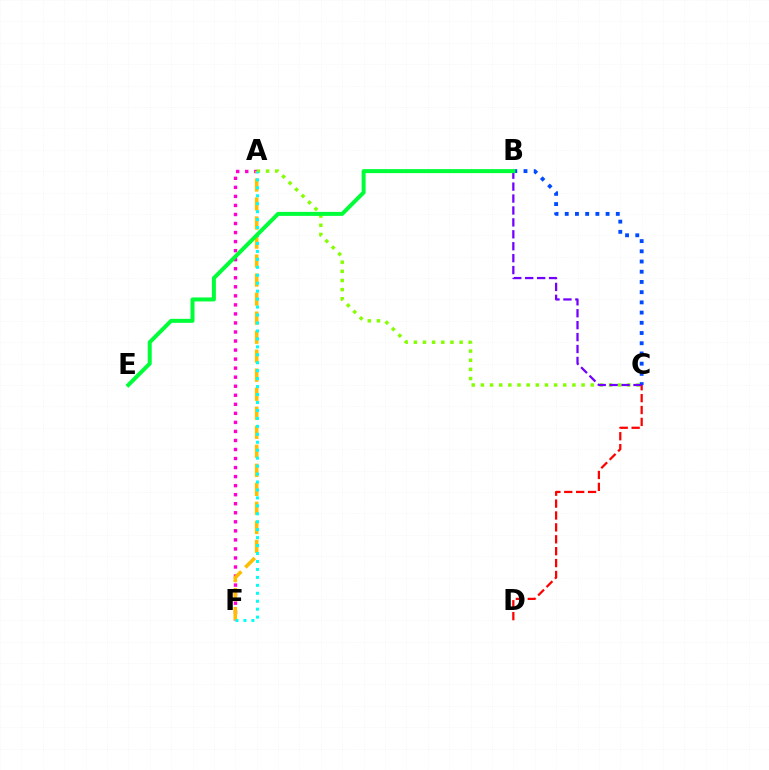{('A', 'F'): [{'color': '#ff00cf', 'line_style': 'dotted', 'thickness': 2.46}, {'color': '#ffbd00', 'line_style': 'dashed', 'thickness': 2.58}, {'color': '#00fff6', 'line_style': 'dotted', 'thickness': 2.16}], ('B', 'C'): [{'color': '#004bff', 'line_style': 'dotted', 'thickness': 2.78}, {'color': '#7200ff', 'line_style': 'dashed', 'thickness': 1.62}], ('A', 'C'): [{'color': '#84ff00', 'line_style': 'dotted', 'thickness': 2.49}], ('C', 'D'): [{'color': '#ff0000', 'line_style': 'dashed', 'thickness': 1.62}], ('B', 'E'): [{'color': '#00ff39', 'line_style': 'solid', 'thickness': 2.88}]}